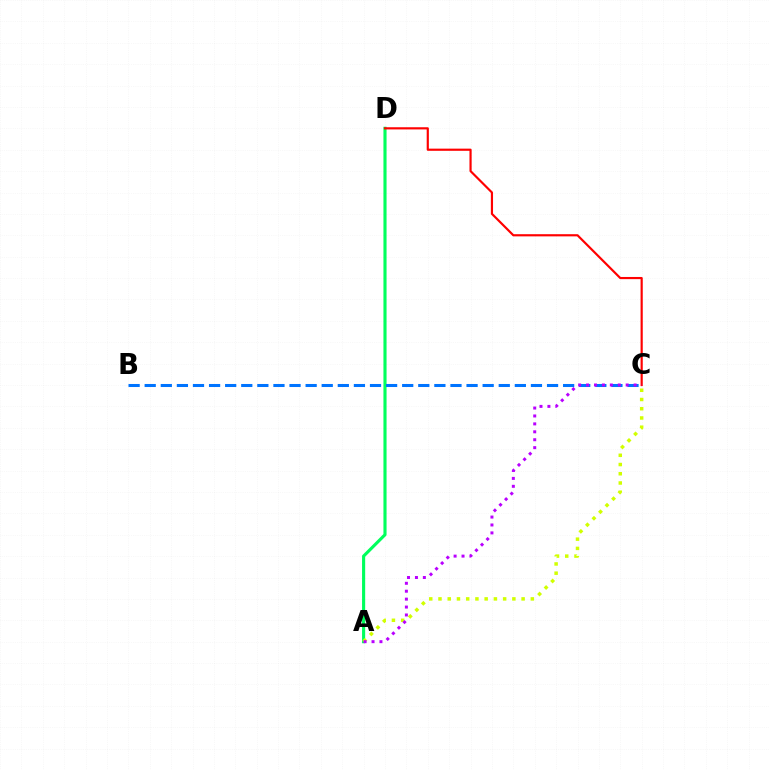{('A', 'D'): [{'color': '#00ff5c', 'line_style': 'solid', 'thickness': 2.25}], ('C', 'D'): [{'color': '#ff0000', 'line_style': 'solid', 'thickness': 1.56}], ('B', 'C'): [{'color': '#0074ff', 'line_style': 'dashed', 'thickness': 2.19}], ('A', 'C'): [{'color': '#d1ff00', 'line_style': 'dotted', 'thickness': 2.51}, {'color': '#b900ff', 'line_style': 'dotted', 'thickness': 2.15}]}